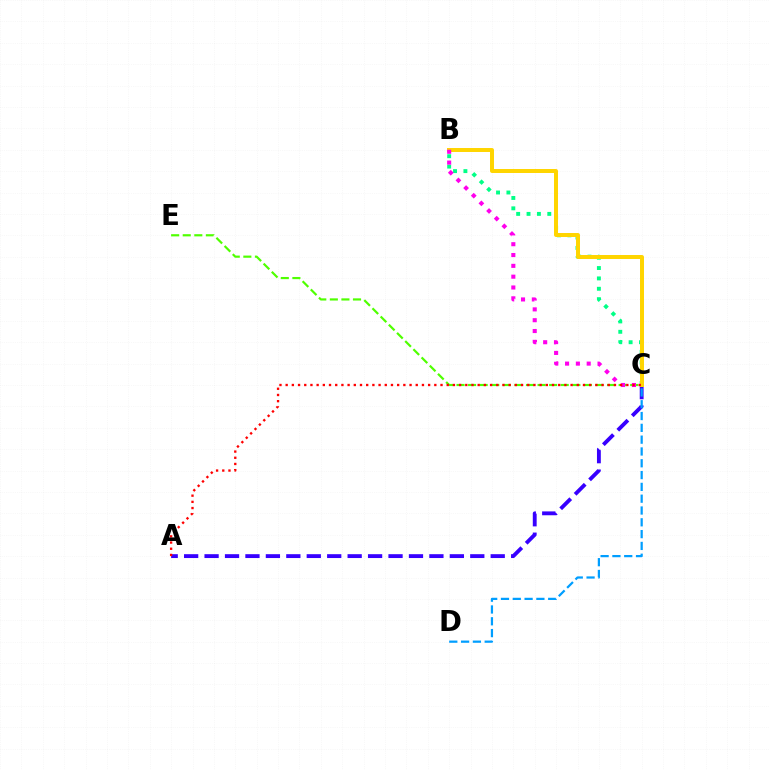{('A', 'C'): [{'color': '#3700ff', 'line_style': 'dashed', 'thickness': 2.78}, {'color': '#ff0000', 'line_style': 'dotted', 'thickness': 1.68}], ('B', 'C'): [{'color': '#00ff86', 'line_style': 'dotted', 'thickness': 2.82}, {'color': '#ffd500', 'line_style': 'solid', 'thickness': 2.86}, {'color': '#ff00ed', 'line_style': 'dotted', 'thickness': 2.94}], ('C', 'E'): [{'color': '#4fff00', 'line_style': 'dashed', 'thickness': 1.57}], ('C', 'D'): [{'color': '#009eff', 'line_style': 'dashed', 'thickness': 1.6}]}